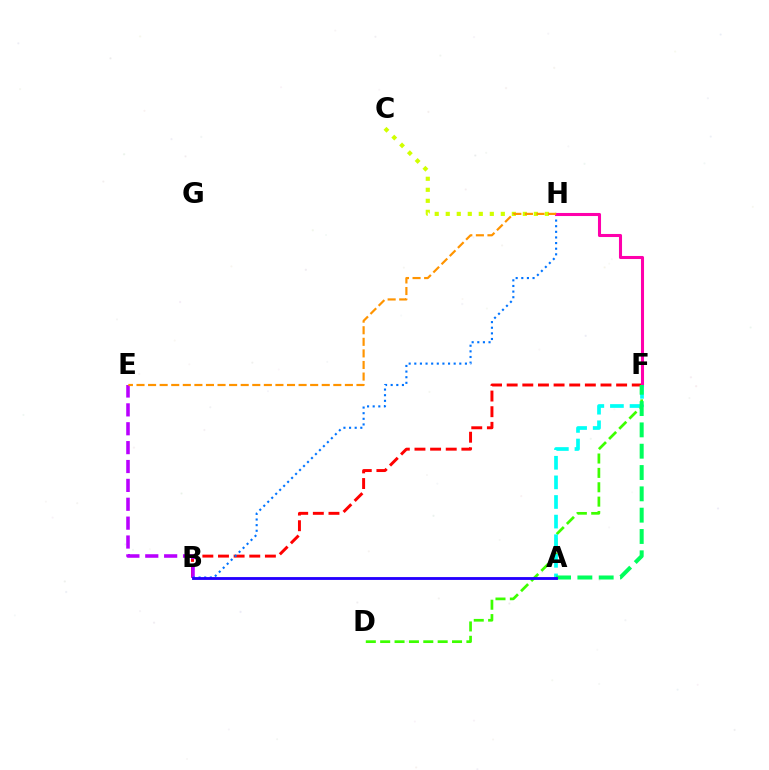{('D', 'F'): [{'color': '#3dff00', 'line_style': 'dashed', 'thickness': 1.95}], ('C', 'H'): [{'color': '#d1ff00', 'line_style': 'dotted', 'thickness': 2.99}], ('B', 'F'): [{'color': '#ff0000', 'line_style': 'dashed', 'thickness': 2.12}], ('B', 'E'): [{'color': '#b900ff', 'line_style': 'dashed', 'thickness': 2.56}], ('B', 'H'): [{'color': '#0074ff', 'line_style': 'dotted', 'thickness': 1.53}], ('F', 'H'): [{'color': '#ff00ac', 'line_style': 'solid', 'thickness': 2.21}], ('A', 'F'): [{'color': '#00fff6', 'line_style': 'dashed', 'thickness': 2.66}, {'color': '#00ff5c', 'line_style': 'dashed', 'thickness': 2.9}], ('E', 'H'): [{'color': '#ff9400', 'line_style': 'dashed', 'thickness': 1.57}], ('A', 'B'): [{'color': '#2500ff', 'line_style': 'solid', 'thickness': 2.05}]}